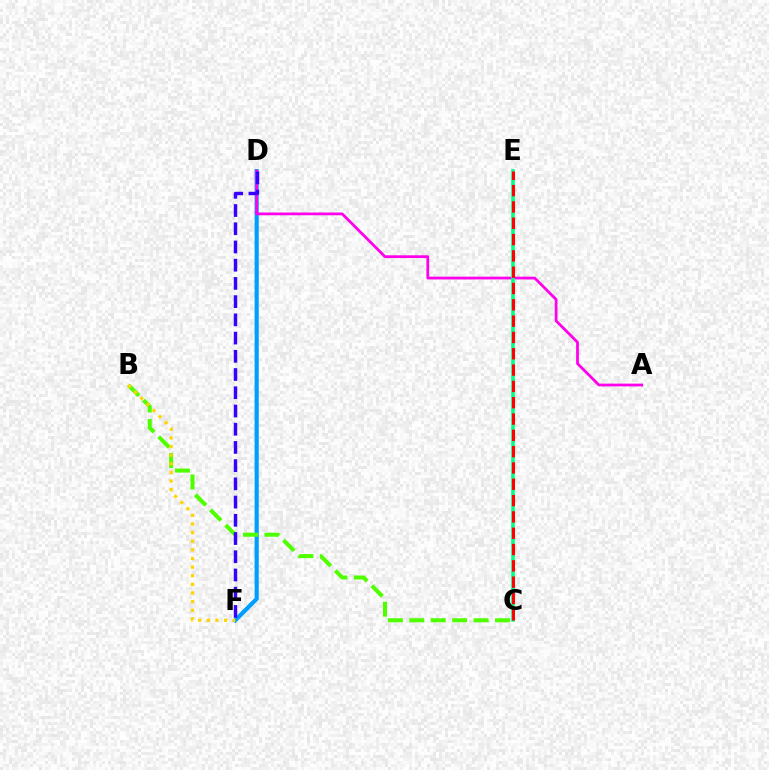{('D', 'F'): [{'color': '#009eff', 'line_style': 'solid', 'thickness': 2.99}, {'color': '#3700ff', 'line_style': 'dashed', 'thickness': 2.48}], ('B', 'C'): [{'color': '#4fff00', 'line_style': 'dashed', 'thickness': 2.91}], ('A', 'D'): [{'color': '#ff00ed', 'line_style': 'solid', 'thickness': 1.99}], ('B', 'F'): [{'color': '#ffd500', 'line_style': 'dotted', 'thickness': 2.34}], ('C', 'E'): [{'color': '#00ff86', 'line_style': 'solid', 'thickness': 2.59}, {'color': '#ff0000', 'line_style': 'dashed', 'thickness': 2.22}]}